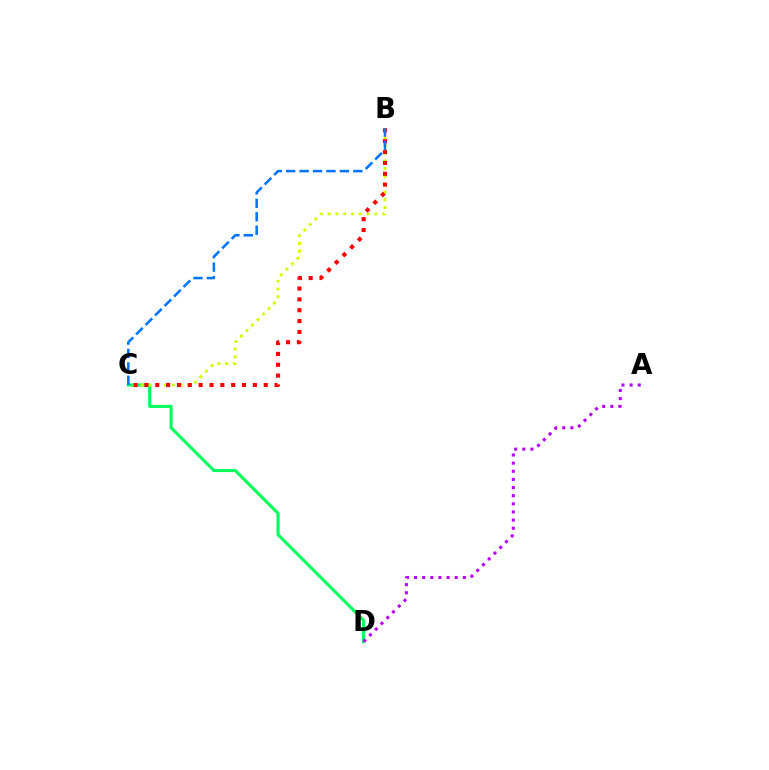{('C', 'D'): [{'color': '#00ff5c', 'line_style': 'solid', 'thickness': 2.23}], ('B', 'C'): [{'color': '#d1ff00', 'line_style': 'dotted', 'thickness': 2.11}, {'color': '#ff0000', 'line_style': 'dotted', 'thickness': 2.95}, {'color': '#0074ff', 'line_style': 'dashed', 'thickness': 1.82}], ('A', 'D'): [{'color': '#b900ff', 'line_style': 'dotted', 'thickness': 2.21}]}